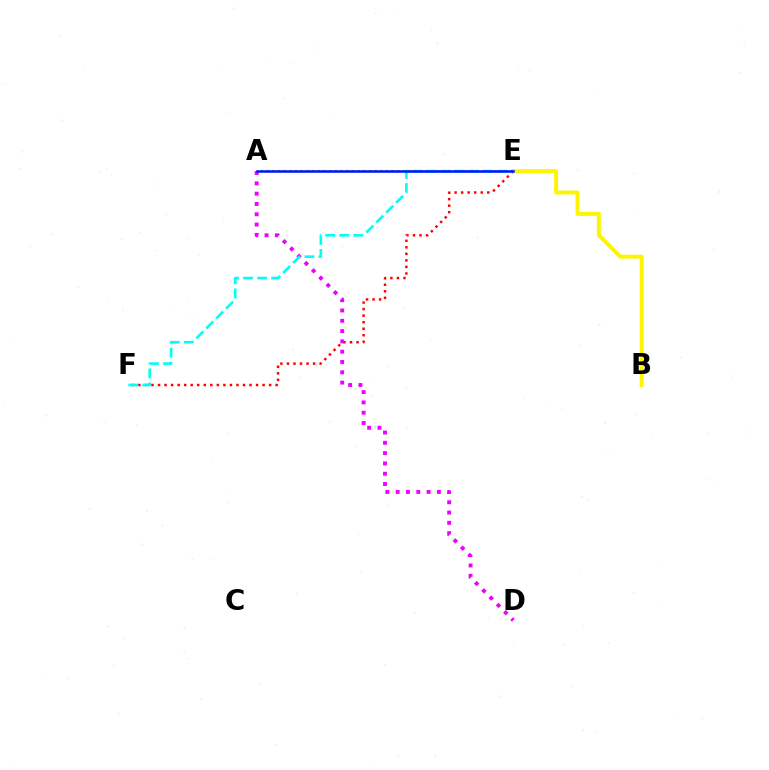{('E', 'F'): [{'color': '#ff0000', 'line_style': 'dotted', 'thickness': 1.78}, {'color': '#00fff6', 'line_style': 'dashed', 'thickness': 1.91}], ('A', 'E'): [{'color': '#08ff00', 'line_style': 'dotted', 'thickness': 1.54}, {'color': '#0010ff', 'line_style': 'solid', 'thickness': 1.81}], ('A', 'D'): [{'color': '#ee00ff', 'line_style': 'dotted', 'thickness': 2.8}], ('B', 'E'): [{'color': '#fcf500', 'line_style': 'solid', 'thickness': 2.83}]}